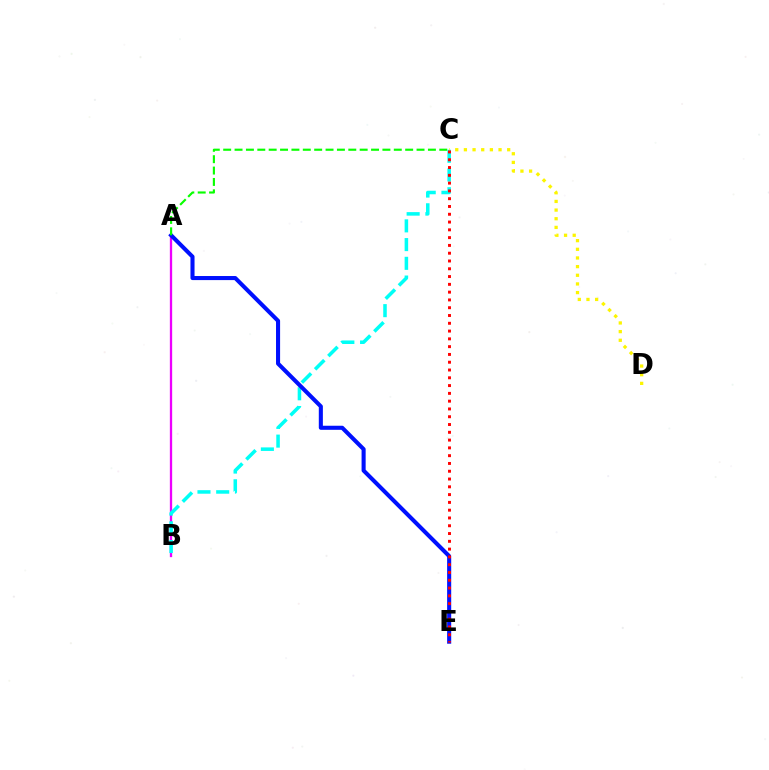{('A', 'B'): [{'color': '#ee00ff', 'line_style': 'solid', 'thickness': 1.66}], ('B', 'C'): [{'color': '#00fff6', 'line_style': 'dashed', 'thickness': 2.54}], ('A', 'E'): [{'color': '#0010ff', 'line_style': 'solid', 'thickness': 2.93}], ('A', 'C'): [{'color': '#08ff00', 'line_style': 'dashed', 'thickness': 1.55}], ('C', 'D'): [{'color': '#fcf500', 'line_style': 'dotted', 'thickness': 2.35}], ('C', 'E'): [{'color': '#ff0000', 'line_style': 'dotted', 'thickness': 2.12}]}